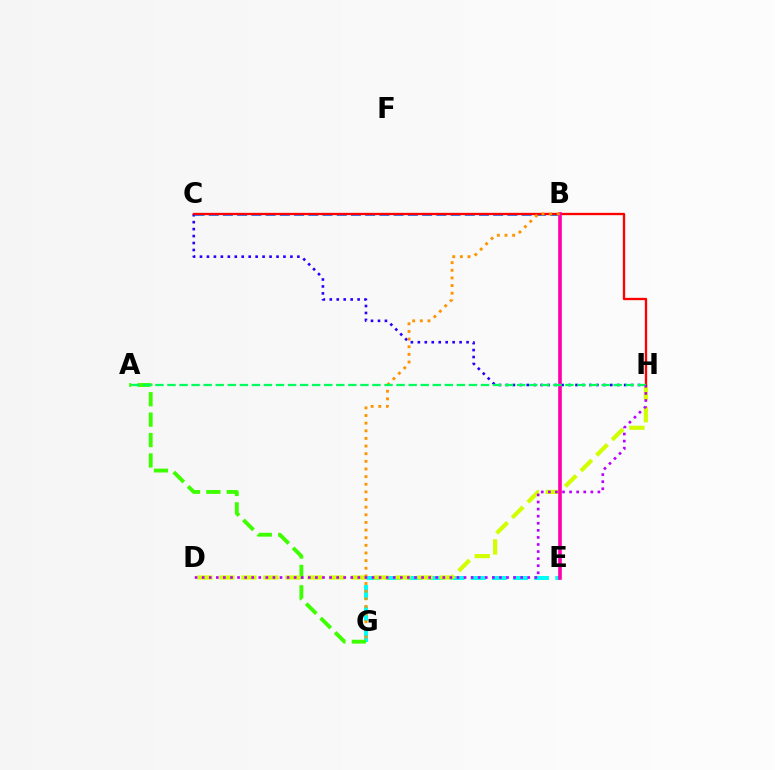{('E', 'G'): [{'color': '#00fff6', 'line_style': 'dashed', 'thickness': 2.87}], ('A', 'G'): [{'color': '#3dff00', 'line_style': 'dashed', 'thickness': 2.77}], ('C', 'H'): [{'color': '#2500ff', 'line_style': 'dotted', 'thickness': 1.89}, {'color': '#ff0000', 'line_style': 'solid', 'thickness': 1.67}], ('B', 'C'): [{'color': '#0074ff', 'line_style': 'dashed', 'thickness': 1.93}], ('D', 'H'): [{'color': '#d1ff00', 'line_style': 'dashed', 'thickness': 2.99}, {'color': '#b900ff', 'line_style': 'dotted', 'thickness': 1.92}], ('B', 'E'): [{'color': '#ff00ac', 'line_style': 'solid', 'thickness': 2.61}], ('B', 'G'): [{'color': '#ff9400', 'line_style': 'dotted', 'thickness': 2.07}], ('A', 'H'): [{'color': '#00ff5c', 'line_style': 'dashed', 'thickness': 1.64}]}